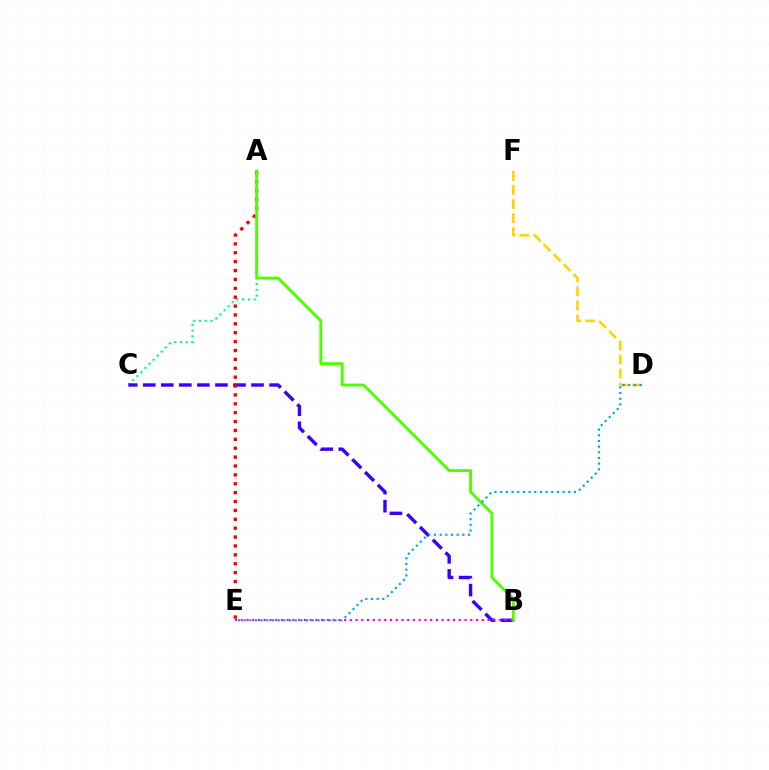{('A', 'C'): [{'color': '#00ff86', 'line_style': 'dotted', 'thickness': 1.57}], ('B', 'C'): [{'color': '#3700ff', 'line_style': 'dashed', 'thickness': 2.45}], ('A', 'E'): [{'color': '#ff0000', 'line_style': 'dotted', 'thickness': 2.41}], ('D', 'F'): [{'color': '#ffd500', 'line_style': 'dashed', 'thickness': 1.91}], ('A', 'B'): [{'color': '#4fff00', 'line_style': 'solid', 'thickness': 2.08}], ('B', 'E'): [{'color': '#ff00ed', 'line_style': 'dotted', 'thickness': 1.56}], ('D', 'E'): [{'color': '#009eff', 'line_style': 'dotted', 'thickness': 1.54}]}